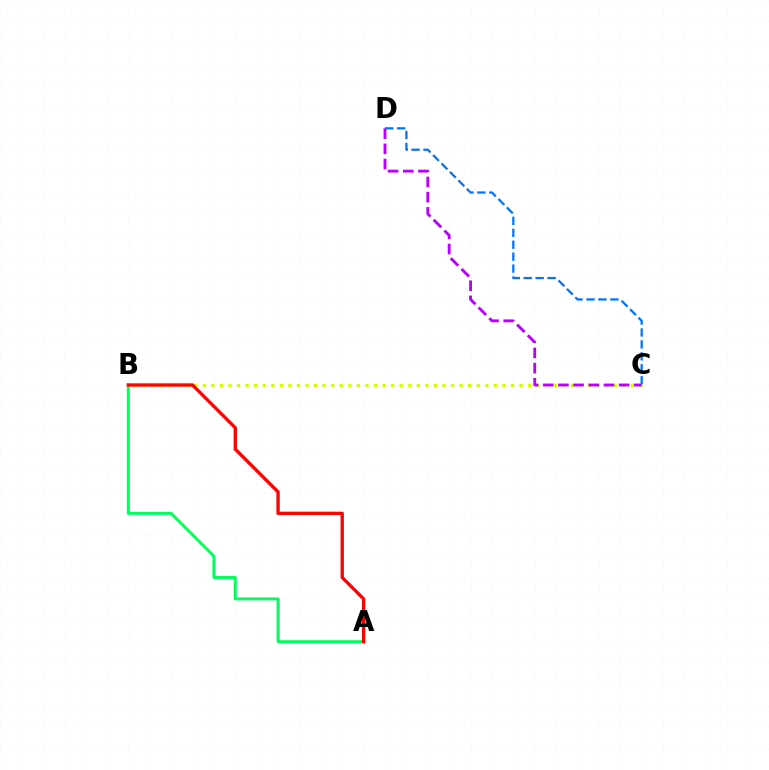{('B', 'C'): [{'color': '#d1ff00', 'line_style': 'dotted', 'thickness': 2.33}], ('A', 'B'): [{'color': '#00ff5c', 'line_style': 'solid', 'thickness': 2.13}, {'color': '#ff0000', 'line_style': 'solid', 'thickness': 2.39}], ('C', 'D'): [{'color': '#b900ff', 'line_style': 'dashed', 'thickness': 2.06}, {'color': '#0074ff', 'line_style': 'dashed', 'thickness': 1.62}]}